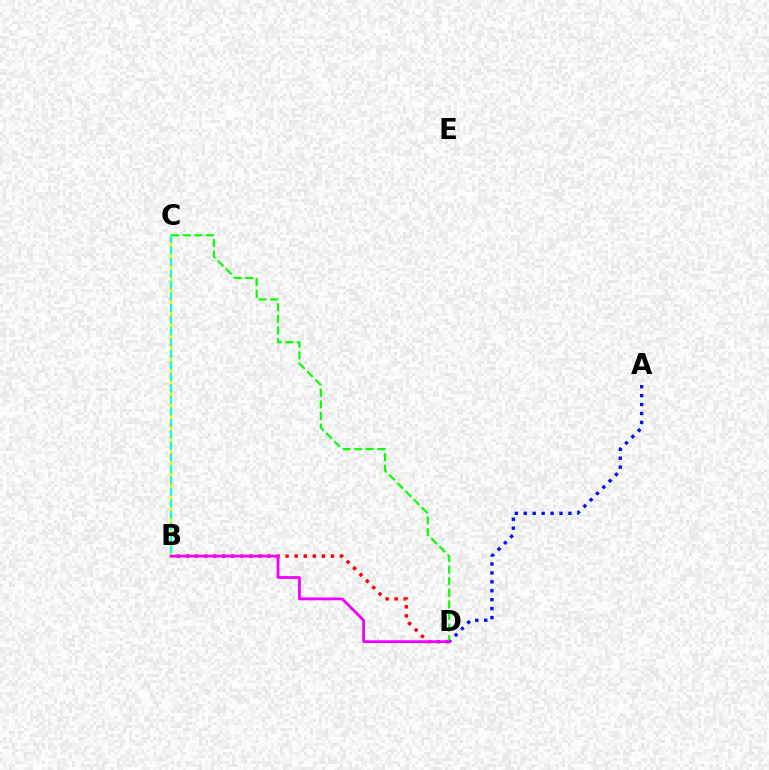{('A', 'D'): [{'color': '#0010ff', 'line_style': 'dotted', 'thickness': 2.43}], ('B', 'D'): [{'color': '#ff0000', 'line_style': 'dotted', 'thickness': 2.46}, {'color': '#ee00ff', 'line_style': 'solid', 'thickness': 2.01}], ('B', 'C'): [{'color': '#fcf500', 'line_style': 'solid', 'thickness': 1.78}, {'color': '#00fff6', 'line_style': 'dashed', 'thickness': 1.56}], ('C', 'D'): [{'color': '#08ff00', 'line_style': 'dashed', 'thickness': 1.57}]}